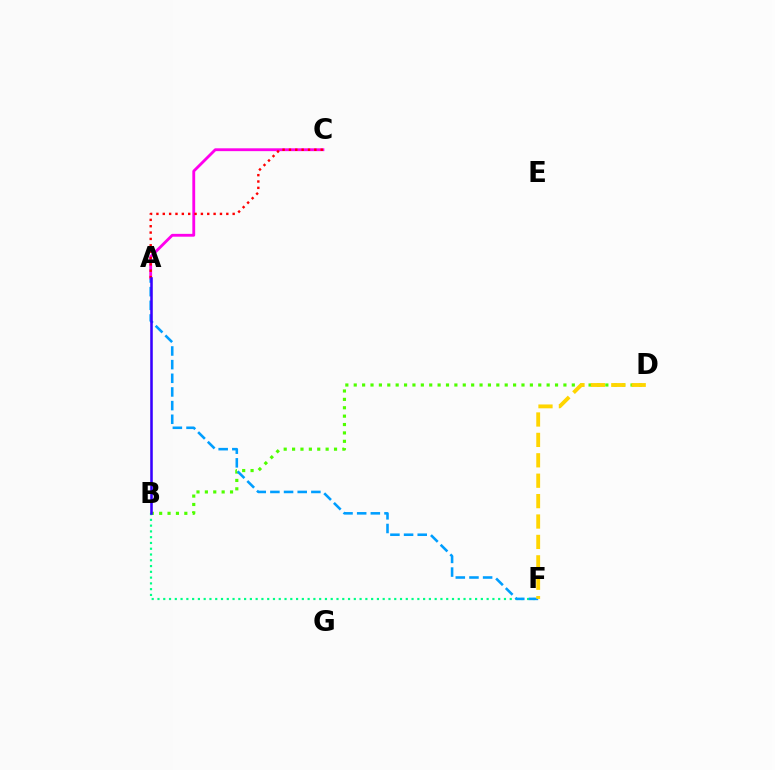{('B', 'D'): [{'color': '#4fff00', 'line_style': 'dotted', 'thickness': 2.28}], ('B', 'F'): [{'color': '#00ff86', 'line_style': 'dotted', 'thickness': 1.57}], ('A', 'F'): [{'color': '#009eff', 'line_style': 'dashed', 'thickness': 1.86}], ('A', 'C'): [{'color': '#ff00ed', 'line_style': 'solid', 'thickness': 2.04}, {'color': '#ff0000', 'line_style': 'dotted', 'thickness': 1.73}], ('A', 'B'): [{'color': '#3700ff', 'line_style': 'solid', 'thickness': 1.84}], ('D', 'F'): [{'color': '#ffd500', 'line_style': 'dashed', 'thickness': 2.77}]}